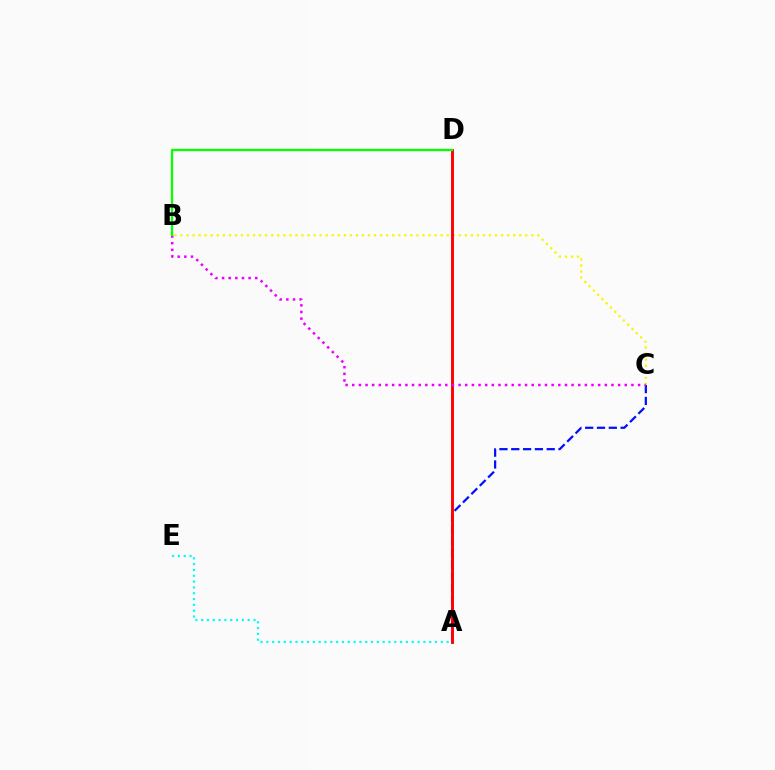{('A', 'C'): [{'color': '#0010ff', 'line_style': 'dashed', 'thickness': 1.61}], ('B', 'C'): [{'color': '#fcf500', 'line_style': 'dotted', 'thickness': 1.64}, {'color': '#ee00ff', 'line_style': 'dotted', 'thickness': 1.81}], ('A', 'D'): [{'color': '#ff0000', 'line_style': 'solid', 'thickness': 2.09}], ('A', 'E'): [{'color': '#00fff6', 'line_style': 'dotted', 'thickness': 1.58}], ('B', 'D'): [{'color': '#08ff00', 'line_style': 'solid', 'thickness': 1.65}]}